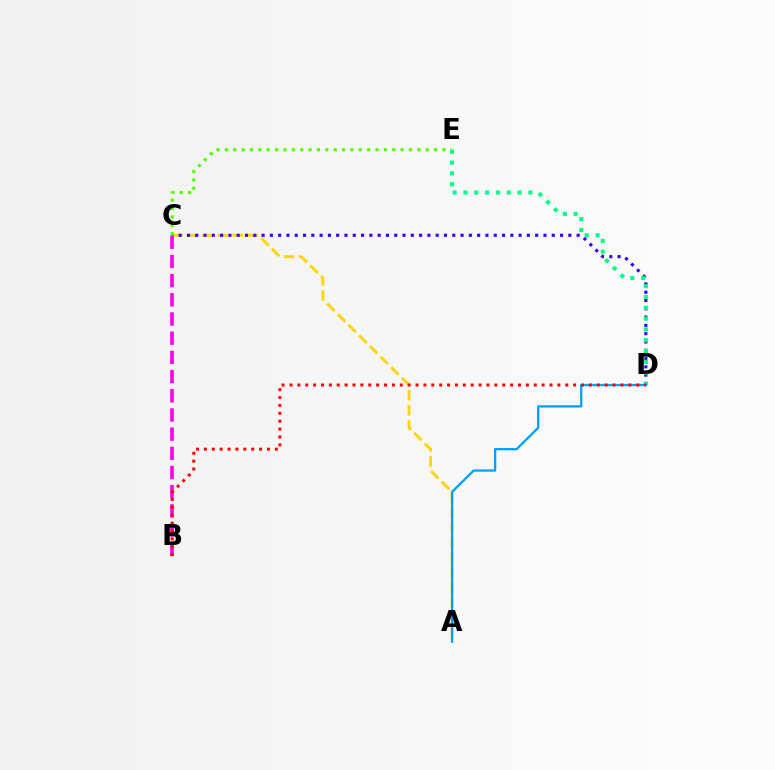{('A', 'C'): [{'color': '#ffd500', 'line_style': 'dashed', 'thickness': 2.04}], ('C', 'D'): [{'color': '#3700ff', 'line_style': 'dotted', 'thickness': 2.25}], ('D', 'E'): [{'color': '#00ff86', 'line_style': 'dotted', 'thickness': 2.94}], ('B', 'C'): [{'color': '#ff00ed', 'line_style': 'dashed', 'thickness': 2.61}], ('A', 'D'): [{'color': '#009eff', 'line_style': 'solid', 'thickness': 1.63}], ('C', 'E'): [{'color': '#4fff00', 'line_style': 'dotted', 'thickness': 2.27}], ('B', 'D'): [{'color': '#ff0000', 'line_style': 'dotted', 'thickness': 2.14}]}